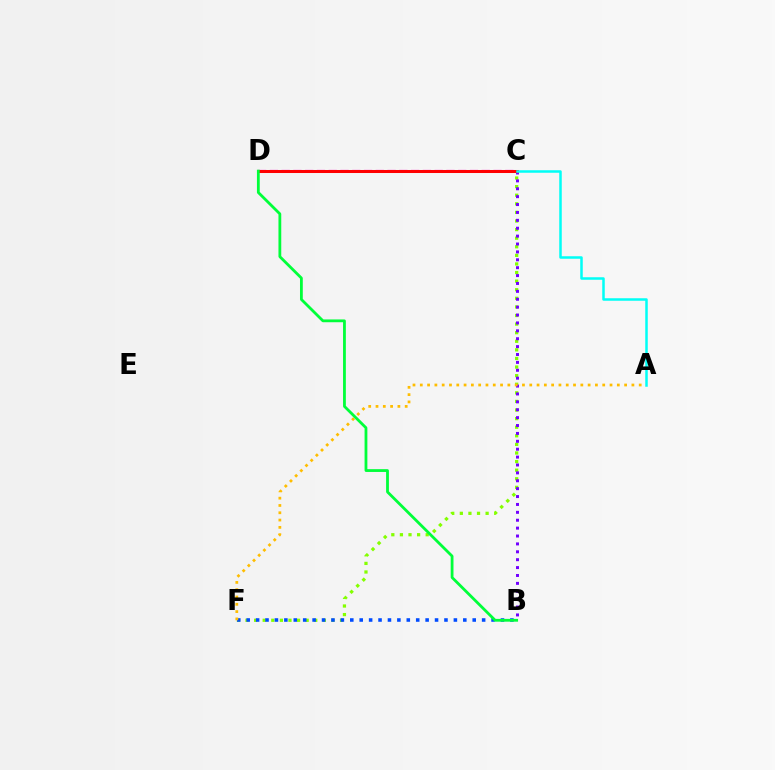{('C', 'D'): [{'color': '#ff00cf', 'line_style': 'dashed', 'thickness': 1.6}, {'color': '#ff0000', 'line_style': 'solid', 'thickness': 2.17}], ('C', 'F'): [{'color': '#84ff00', 'line_style': 'dotted', 'thickness': 2.33}], ('B', 'F'): [{'color': '#004bff', 'line_style': 'dotted', 'thickness': 2.56}], ('B', 'C'): [{'color': '#7200ff', 'line_style': 'dotted', 'thickness': 2.14}], ('A', 'C'): [{'color': '#00fff6', 'line_style': 'solid', 'thickness': 1.81}], ('A', 'F'): [{'color': '#ffbd00', 'line_style': 'dotted', 'thickness': 1.98}], ('B', 'D'): [{'color': '#00ff39', 'line_style': 'solid', 'thickness': 2.01}]}